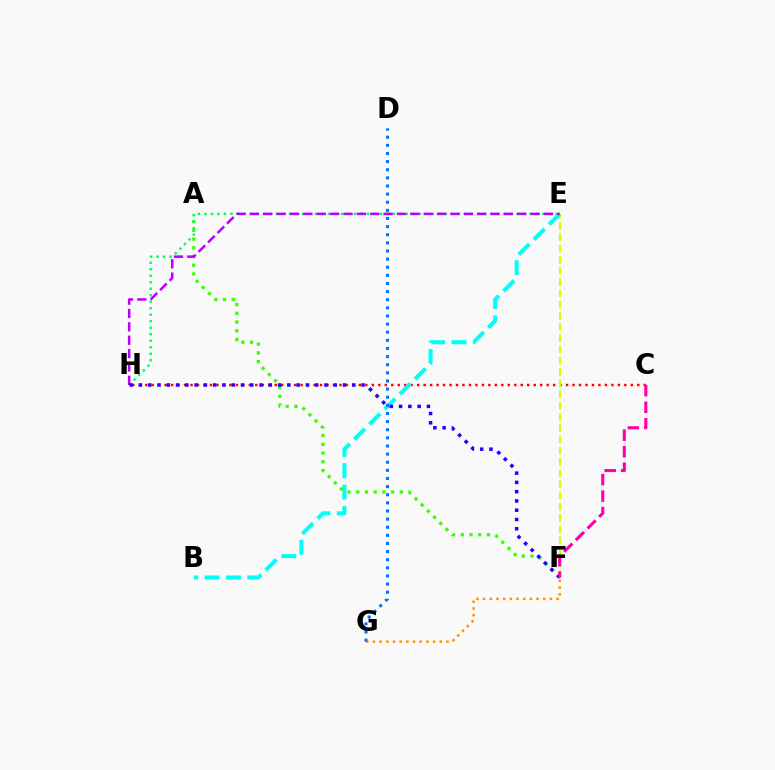{('C', 'H'): [{'color': '#ff0000', 'line_style': 'dotted', 'thickness': 1.76}], ('E', 'F'): [{'color': '#d1ff00', 'line_style': 'dashed', 'thickness': 1.53}], ('B', 'E'): [{'color': '#00fff6', 'line_style': 'dashed', 'thickness': 2.91}], ('A', 'F'): [{'color': '#3dff00', 'line_style': 'dotted', 'thickness': 2.37}], ('E', 'H'): [{'color': '#00ff5c', 'line_style': 'dotted', 'thickness': 1.77}, {'color': '#b900ff', 'line_style': 'dashed', 'thickness': 1.82}], ('F', 'G'): [{'color': '#ff9400', 'line_style': 'dotted', 'thickness': 1.82}], ('F', 'H'): [{'color': '#2500ff', 'line_style': 'dotted', 'thickness': 2.52}], ('D', 'G'): [{'color': '#0074ff', 'line_style': 'dotted', 'thickness': 2.21}], ('C', 'F'): [{'color': '#ff00ac', 'line_style': 'dashed', 'thickness': 2.24}]}